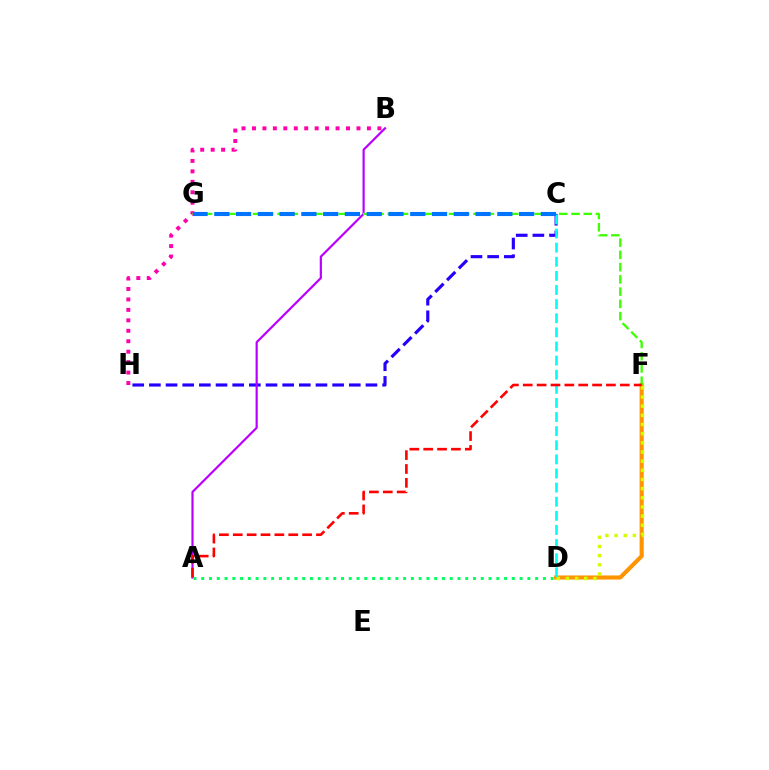{('B', 'H'): [{'color': '#ff00ac', 'line_style': 'dotted', 'thickness': 2.84}], ('C', 'H'): [{'color': '#2500ff', 'line_style': 'dashed', 'thickness': 2.26}], ('D', 'F'): [{'color': '#ff9400', 'line_style': 'solid', 'thickness': 2.96}, {'color': '#d1ff00', 'line_style': 'dotted', 'thickness': 2.49}], ('A', 'B'): [{'color': '#b900ff', 'line_style': 'solid', 'thickness': 1.57}], ('C', 'D'): [{'color': '#00fff6', 'line_style': 'dashed', 'thickness': 1.92}], ('F', 'G'): [{'color': '#3dff00', 'line_style': 'dashed', 'thickness': 1.66}], ('A', 'F'): [{'color': '#ff0000', 'line_style': 'dashed', 'thickness': 1.88}], ('A', 'D'): [{'color': '#00ff5c', 'line_style': 'dotted', 'thickness': 2.11}], ('C', 'G'): [{'color': '#0074ff', 'line_style': 'dashed', 'thickness': 2.96}]}